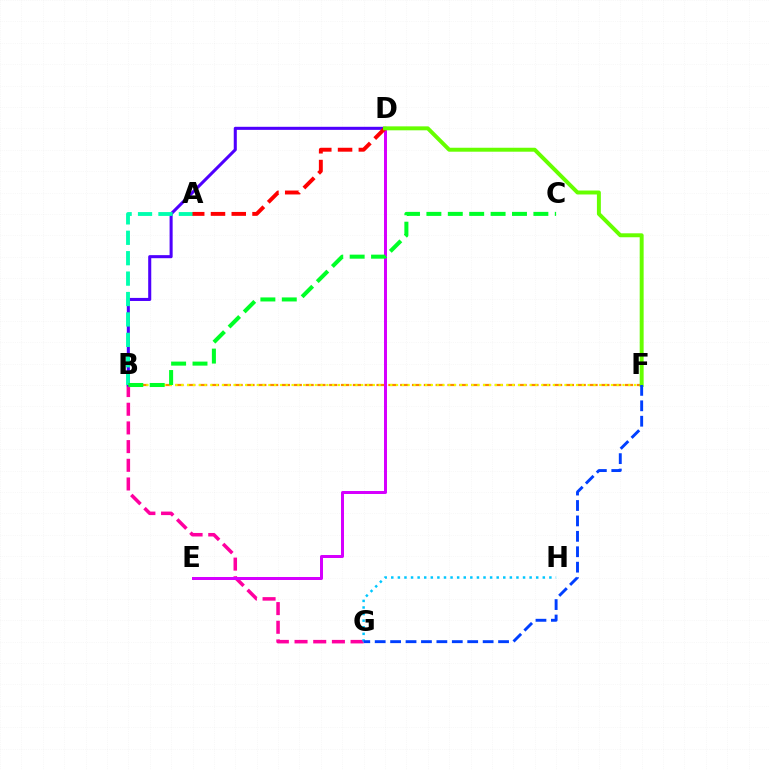{('B', 'F'): [{'color': '#ff8800', 'line_style': 'dashed', 'thickness': 1.61}, {'color': '#eeff00', 'line_style': 'dotted', 'thickness': 1.58}], ('B', 'G'): [{'color': '#ff00a0', 'line_style': 'dashed', 'thickness': 2.54}], ('D', 'E'): [{'color': '#d600ff', 'line_style': 'solid', 'thickness': 2.16}], ('B', 'D'): [{'color': '#4f00ff', 'line_style': 'solid', 'thickness': 2.2}], ('A', 'B'): [{'color': '#00ffaf', 'line_style': 'dashed', 'thickness': 2.77}], ('A', 'D'): [{'color': '#ff0000', 'line_style': 'dashed', 'thickness': 2.82}], ('D', 'F'): [{'color': '#66ff00', 'line_style': 'solid', 'thickness': 2.85}], ('B', 'C'): [{'color': '#00ff27', 'line_style': 'dashed', 'thickness': 2.91}], ('G', 'H'): [{'color': '#00c7ff', 'line_style': 'dotted', 'thickness': 1.79}], ('F', 'G'): [{'color': '#003fff', 'line_style': 'dashed', 'thickness': 2.1}]}